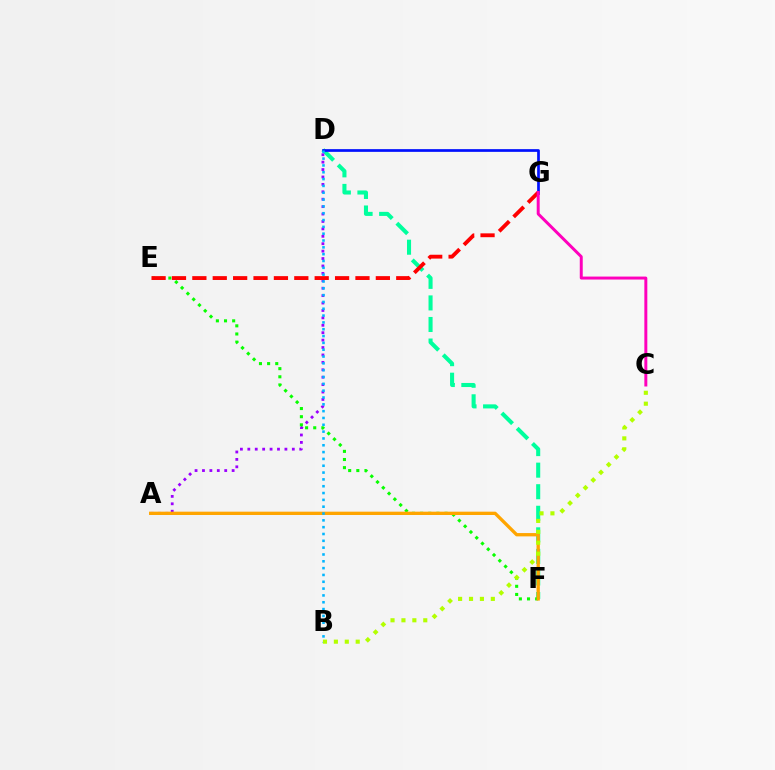{('D', 'F'): [{'color': '#00ff9d', 'line_style': 'dashed', 'thickness': 2.93}], ('A', 'D'): [{'color': '#9b00ff', 'line_style': 'dotted', 'thickness': 2.01}], ('E', 'F'): [{'color': '#08ff00', 'line_style': 'dotted', 'thickness': 2.21}], ('D', 'G'): [{'color': '#0010ff', 'line_style': 'solid', 'thickness': 1.95}], ('A', 'F'): [{'color': '#ffa500', 'line_style': 'solid', 'thickness': 2.39}], ('E', 'G'): [{'color': '#ff0000', 'line_style': 'dashed', 'thickness': 2.77}], ('B', 'D'): [{'color': '#00b5ff', 'line_style': 'dotted', 'thickness': 1.85}], ('C', 'G'): [{'color': '#ff00bd', 'line_style': 'solid', 'thickness': 2.14}], ('B', 'C'): [{'color': '#b3ff00', 'line_style': 'dotted', 'thickness': 2.96}]}